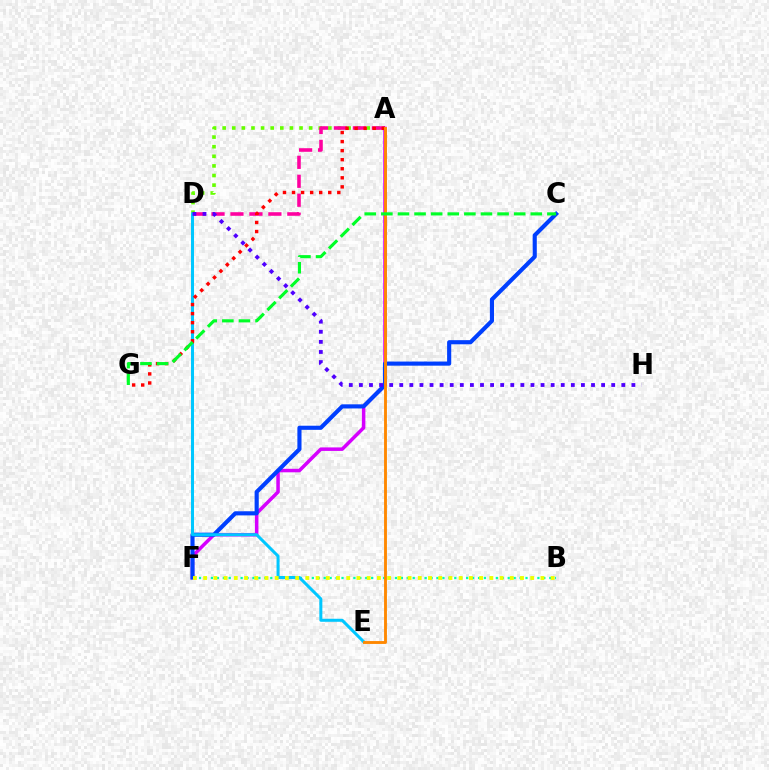{('A', 'F'): [{'color': '#d600ff', 'line_style': 'solid', 'thickness': 2.53}], ('C', 'F'): [{'color': '#003fff', 'line_style': 'solid', 'thickness': 2.97}], ('B', 'F'): [{'color': '#00ffaf', 'line_style': 'dotted', 'thickness': 1.61}, {'color': '#eeff00', 'line_style': 'dotted', 'thickness': 2.78}], ('A', 'D'): [{'color': '#66ff00', 'line_style': 'dotted', 'thickness': 2.61}, {'color': '#ff00a0', 'line_style': 'dashed', 'thickness': 2.57}], ('D', 'E'): [{'color': '#00c7ff', 'line_style': 'solid', 'thickness': 2.18}], ('A', 'G'): [{'color': '#ff0000', 'line_style': 'dotted', 'thickness': 2.46}], ('A', 'E'): [{'color': '#ff8800', 'line_style': 'solid', 'thickness': 2.07}], ('D', 'H'): [{'color': '#4f00ff', 'line_style': 'dotted', 'thickness': 2.74}], ('C', 'G'): [{'color': '#00ff27', 'line_style': 'dashed', 'thickness': 2.26}]}